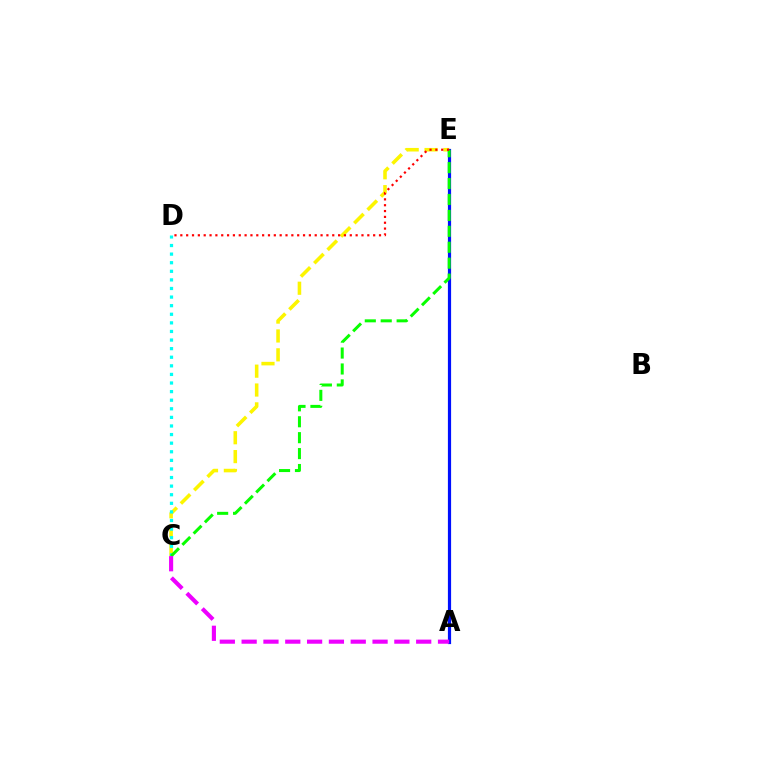{('C', 'E'): [{'color': '#fcf500', 'line_style': 'dashed', 'thickness': 2.56}, {'color': '#08ff00', 'line_style': 'dashed', 'thickness': 2.16}], ('A', 'E'): [{'color': '#0010ff', 'line_style': 'solid', 'thickness': 2.3}], ('C', 'D'): [{'color': '#00fff6', 'line_style': 'dotted', 'thickness': 2.33}], ('A', 'C'): [{'color': '#ee00ff', 'line_style': 'dashed', 'thickness': 2.96}], ('D', 'E'): [{'color': '#ff0000', 'line_style': 'dotted', 'thickness': 1.59}]}